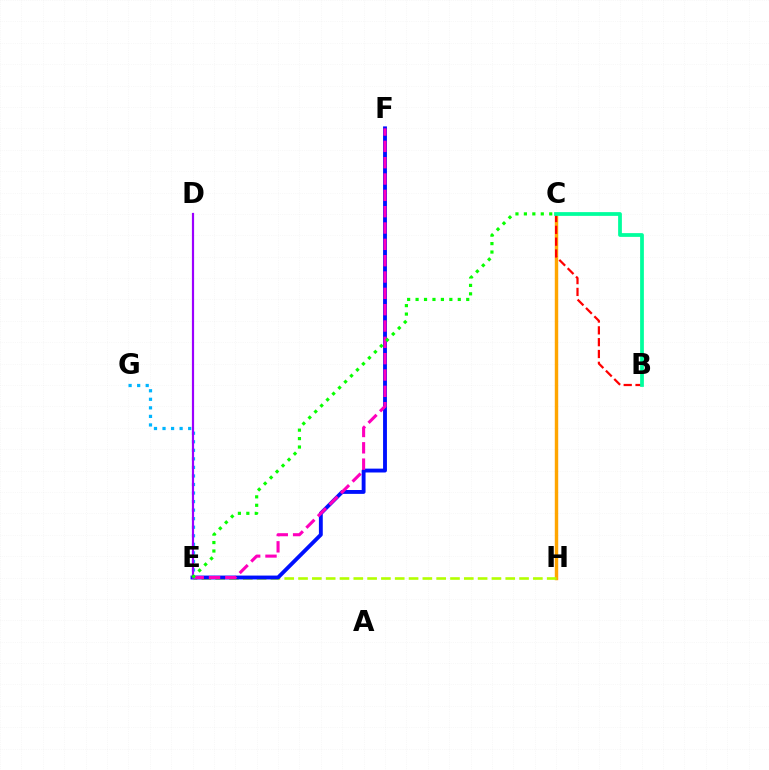{('C', 'H'): [{'color': '#ffa500', 'line_style': 'solid', 'thickness': 2.47}], ('B', 'C'): [{'color': '#ff0000', 'line_style': 'dashed', 'thickness': 1.61}, {'color': '#00ff9d', 'line_style': 'solid', 'thickness': 2.71}], ('E', 'H'): [{'color': '#b3ff00', 'line_style': 'dashed', 'thickness': 1.88}], ('E', 'F'): [{'color': '#0010ff', 'line_style': 'solid', 'thickness': 2.78}, {'color': '#ff00bd', 'line_style': 'dashed', 'thickness': 2.22}], ('E', 'G'): [{'color': '#00b5ff', 'line_style': 'dotted', 'thickness': 2.32}], ('D', 'E'): [{'color': '#9b00ff', 'line_style': 'solid', 'thickness': 1.58}], ('C', 'E'): [{'color': '#08ff00', 'line_style': 'dotted', 'thickness': 2.29}]}